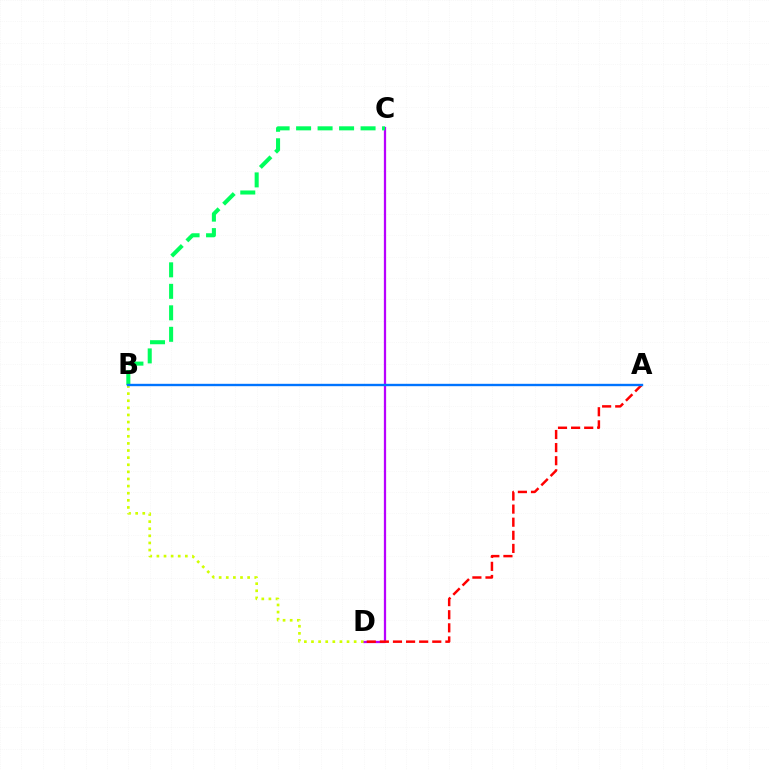{('C', 'D'): [{'color': '#b900ff', 'line_style': 'solid', 'thickness': 1.62}], ('B', 'D'): [{'color': '#d1ff00', 'line_style': 'dotted', 'thickness': 1.93}], ('A', 'D'): [{'color': '#ff0000', 'line_style': 'dashed', 'thickness': 1.78}], ('B', 'C'): [{'color': '#00ff5c', 'line_style': 'dashed', 'thickness': 2.92}], ('A', 'B'): [{'color': '#0074ff', 'line_style': 'solid', 'thickness': 1.71}]}